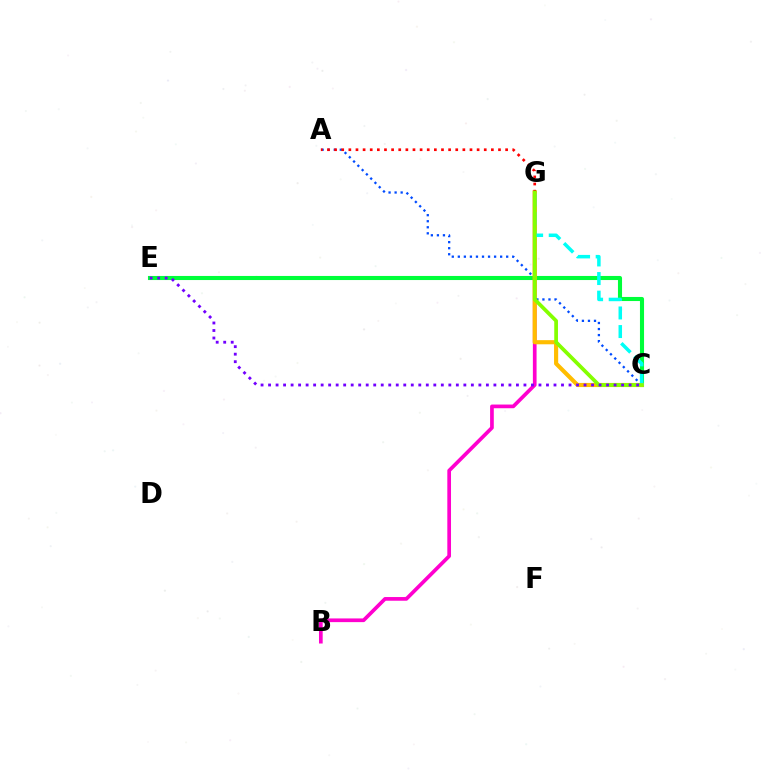{('B', 'G'): [{'color': '#ff00cf', 'line_style': 'solid', 'thickness': 2.66}], ('C', 'E'): [{'color': '#00ff39', 'line_style': 'solid', 'thickness': 2.94}, {'color': '#7200ff', 'line_style': 'dotted', 'thickness': 2.04}], ('C', 'G'): [{'color': '#ffbd00', 'line_style': 'solid', 'thickness': 2.98}, {'color': '#00fff6', 'line_style': 'dashed', 'thickness': 2.53}, {'color': '#84ff00', 'line_style': 'solid', 'thickness': 2.68}], ('A', 'C'): [{'color': '#004bff', 'line_style': 'dotted', 'thickness': 1.64}], ('A', 'G'): [{'color': '#ff0000', 'line_style': 'dotted', 'thickness': 1.94}]}